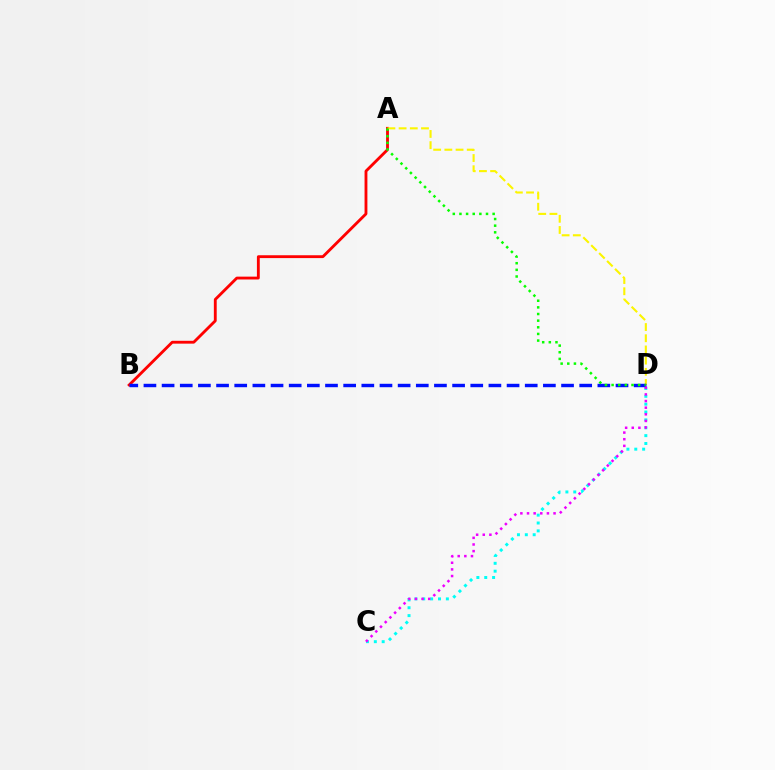{('A', 'B'): [{'color': '#ff0000', 'line_style': 'solid', 'thickness': 2.05}], ('A', 'D'): [{'color': '#fcf500', 'line_style': 'dashed', 'thickness': 1.52}, {'color': '#08ff00', 'line_style': 'dotted', 'thickness': 1.8}], ('C', 'D'): [{'color': '#00fff6', 'line_style': 'dotted', 'thickness': 2.14}, {'color': '#ee00ff', 'line_style': 'dotted', 'thickness': 1.8}], ('B', 'D'): [{'color': '#0010ff', 'line_style': 'dashed', 'thickness': 2.47}]}